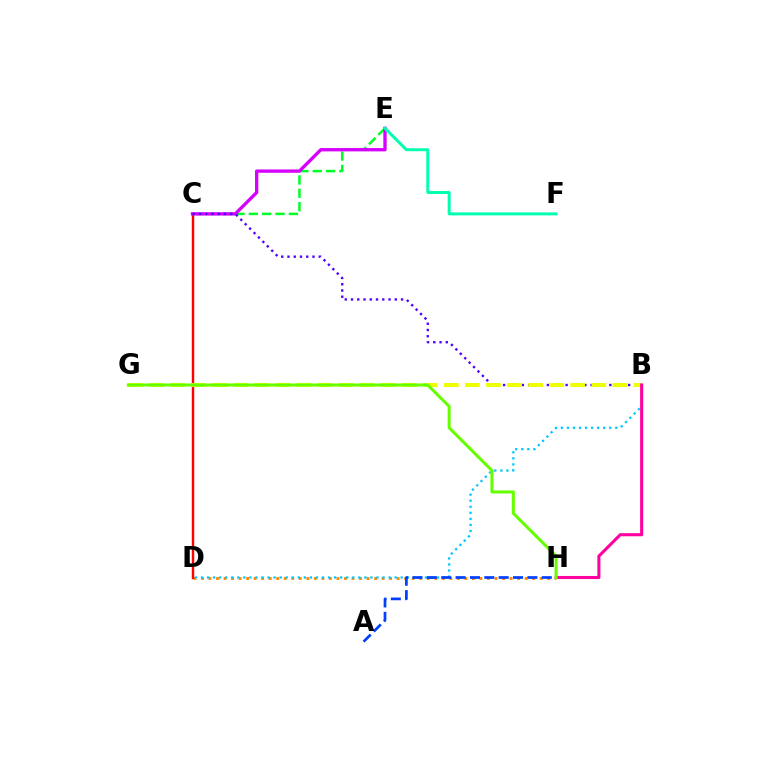{('D', 'H'): [{'color': '#ff8800', 'line_style': 'dotted', 'thickness': 2.04}], ('C', 'D'): [{'color': '#ff0000', 'line_style': 'solid', 'thickness': 1.73}], ('C', 'E'): [{'color': '#00ff27', 'line_style': 'dashed', 'thickness': 1.81}, {'color': '#d600ff', 'line_style': 'solid', 'thickness': 2.4}], ('B', 'C'): [{'color': '#4f00ff', 'line_style': 'dotted', 'thickness': 1.7}], ('B', 'G'): [{'color': '#eeff00', 'line_style': 'dashed', 'thickness': 2.86}], ('B', 'D'): [{'color': '#00c7ff', 'line_style': 'dotted', 'thickness': 1.64}], ('E', 'F'): [{'color': '#00ffaf', 'line_style': 'solid', 'thickness': 2.14}], ('B', 'H'): [{'color': '#ff00a0', 'line_style': 'solid', 'thickness': 2.21}], ('A', 'H'): [{'color': '#003fff', 'line_style': 'dashed', 'thickness': 1.95}], ('G', 'H'): [{'color': '#66ff00', 'line_style': 'solid', 'thickness': 2.19}]}